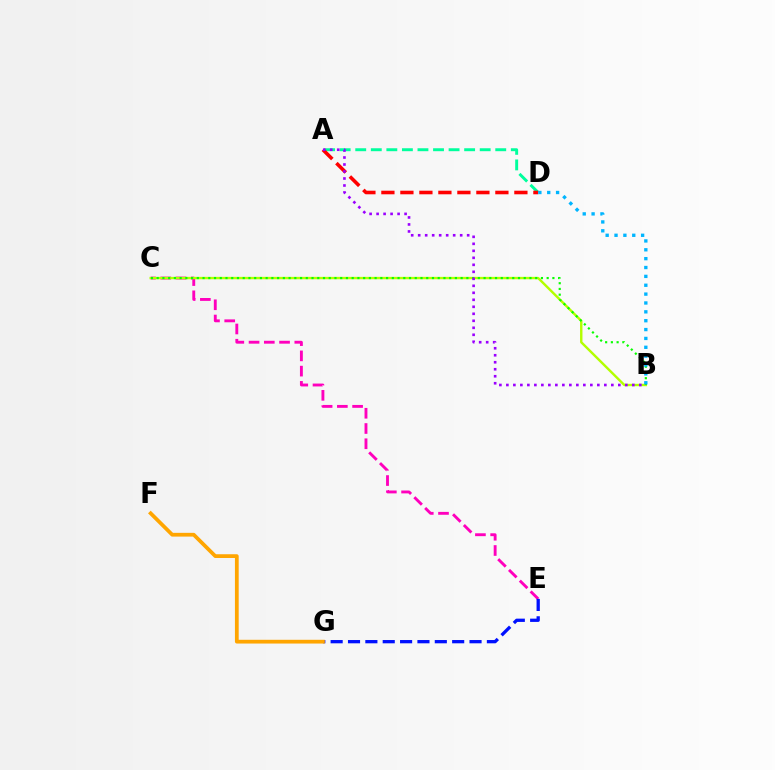{('C', 'E'): [{'color': '#ff00bd', 'line_style': 'dashed', 'thickness': 2.07}], ('B', 'C'): [{'color': '#b3ff00', 'line_style': 'solid', 'thickness': 1.73}, {'color': '#08ff00', 'line_style': 'dotted', 'thickness': 1.56}], ('E', 'G'): [{'color': '#0010ff', 'line_style': 'dashed', 'thickness': 2.36}], ('F', 'G'): [{'color': '#ffa500', 'line_style': 'solid', 'thickness': 2.7}], ('A', 'D'): [{'color': '#00ff9d', 'line_style': 'dashed', 'thickness': 2.11}, {'color': '#ff0000', 'line_style': 'dashed', 'thickness': 2.58}], ('A', 'B'): [{'color': '#9b00ff', 'line_style': 'dotted', 'thickness': 1.9}], ('B', 'D'): [{'color': '#00b5ff', 'line_style': 'dotted', 'thickness': 2.41}]}